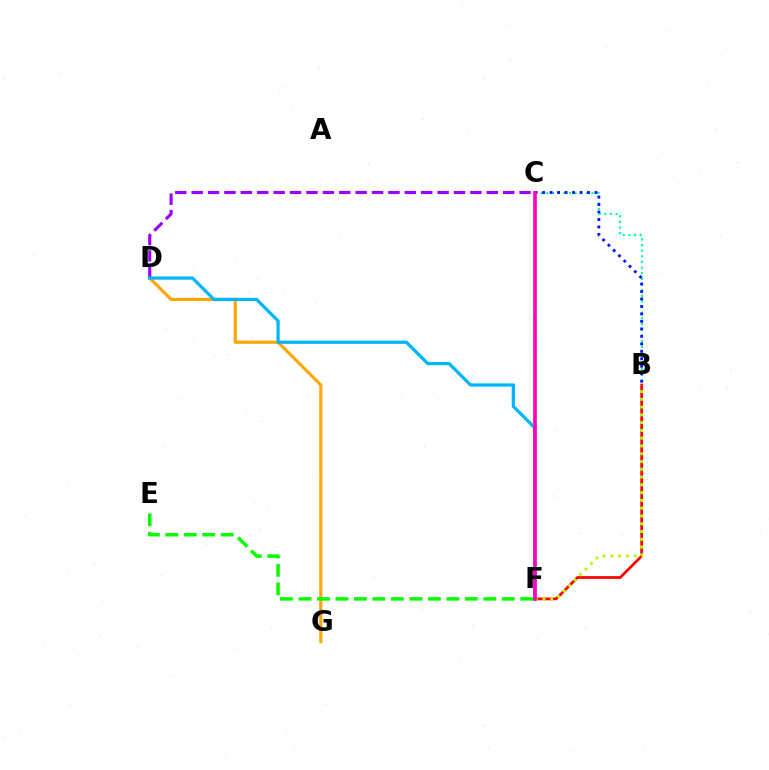{('B', 'C'): [{'color': '#00ff9d', 'line_style': 'dotted', 'thickness': 1.53}, {'color': '#0010ff', 'line_style': 'dotted', 'thickness': 2.03}], ('D', 'G'): [{'color': '#ffa500', 'line_style': 'solid', 'thickness': 2.26}], ('B', 'F'): [{'color': '#ff0000', 'line_style': 'solid', 'thickness': 1.98}, {'color': '#b3ff00', 'line_style': 'dotted', 'thickness': 2.11}], ('C', 'D'): [{'color': '#9b00ff', 'line_style': 'dashed', 'thickness': 2.23}], ('D', 'F'): [{'color': '#00b5ff', 'line_style': 'solid', 'thickness': 2.35}], ('C', 'F'): [{'color': '#ff00bd', 'line_style': 'solid', 'thickness': 2.62}], ('E', 'F'): [{'color': '#08ff00', 'line_style': 'dashed', 'thickness': 2.51}]}